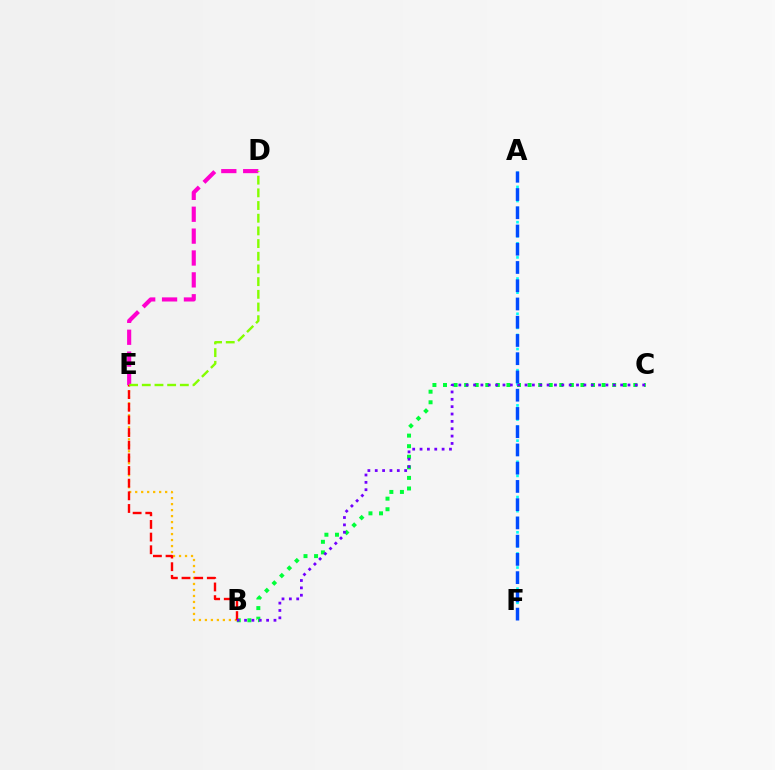{('B', 'C'): [{'color': '#00ff39', 'line_style': 'dotted', 'thickness': 2.87}, {'color': '#7200ff', 'line_style': 'dotted', 'thickness': 2.0}], ('A', 'F'): [{'color': '#00fff6', 'line_style': 'dotted', 'thickness': 1.91}, {'color': '#004bff', 'line_style': 'dashed', 'thickness': 2.48}], ('B', 'E'): [{'color': '#ffbd00', 'line_style': 'dotted', 'thickness': 1.63}, {'color': '#ff0000', 'line_style': 'dashed', 'thickness': 1.72}], ('D', 'E'): [{'color': '#ff00cf', 'line_style': 'dashed', 'thickness': 2.97}, {'color': '#84ff00', 'line_style': 'dashed', 'thickness': 1.72}]}